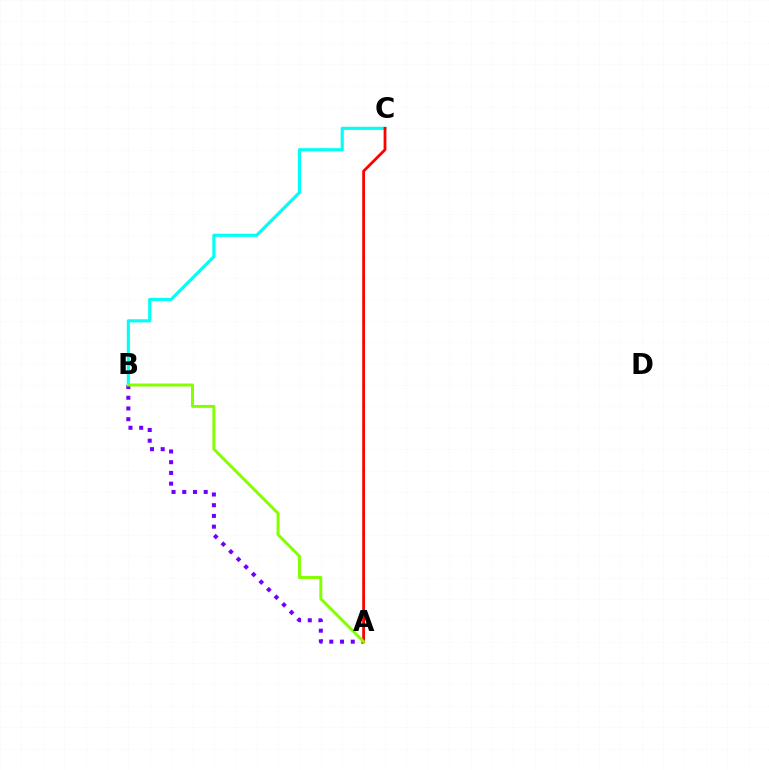{('B', 'C'): [{'color': '#00fff6', 'line_style': 'solid', 'thickness': 2.26}], ('A', 'B'): [{'color': '#7200ff', 'line_style': 'dotted', 'thickness': 2.91}, {'color': '#84ff00', 'line_style': 'solid', 'thickness': 2.13}], ('A', 'C'): [{'color': '#ff0000', 'line_style': 'solid', 'thickness': 2.01}]}